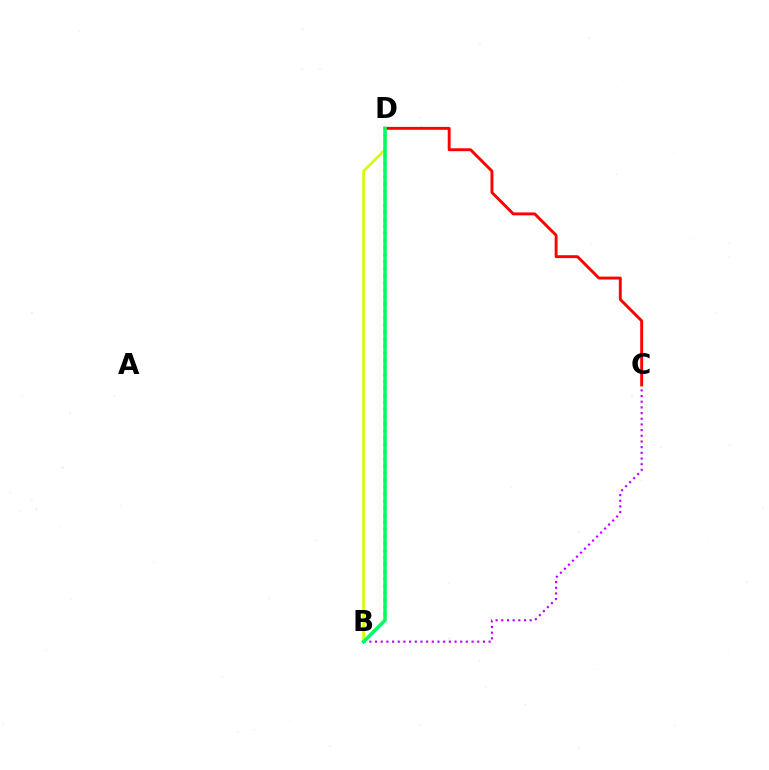{('B', 'D'): [{'color': '#0074ff', 'line_style': 'dotted', 'thickness': 1.91}, {'color': '#d1ff00', 'line_style': 'solid', 'thickness': 1.93}, {'color': '#00ff5c', 'line_style': 'solid', 'thickness': 2.49}], ('C', 'D'): [{'color': '#ff0000', 'line_style': 'solid', 'thickness': 2.09}], ('B', 'C'): [{'color': '#b900ff', 'line_style': 'dotted', 'thickness': 1.54}]}